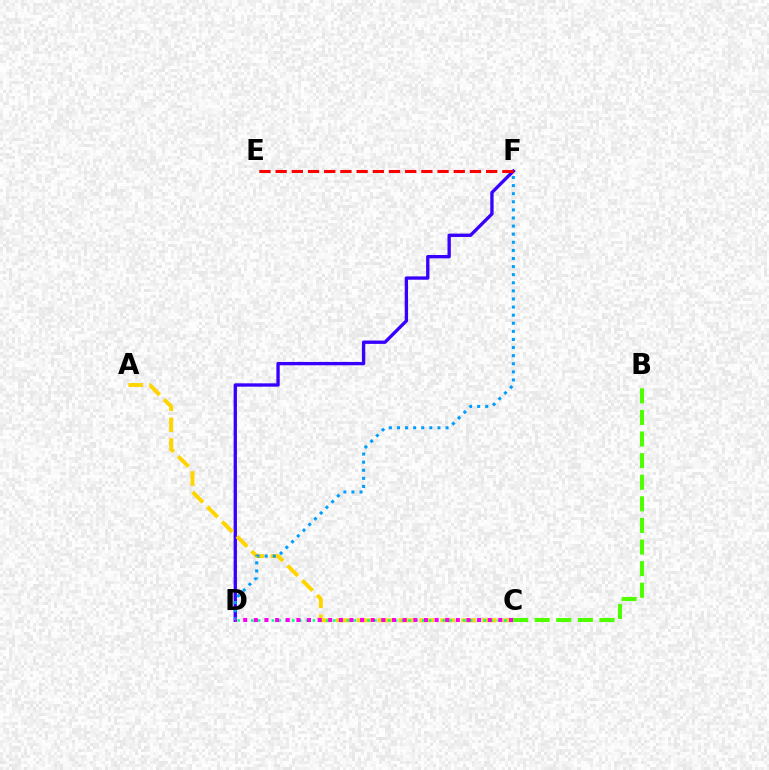{('D', 'F'): [{'color': '#3700ff', 'line_style': 'solid', 'thickness': 2.4}, {'color': '#009eff', 'line_style': 'dotted', 'thickness': 2.2}], ('A', 'C'): [{'color': '#ffd500', 'line_style': 'dashed', 'thickness': 2.84}], ('E', 'F'): [{'color': '#ff0000', 'line_style': 'dashed', 'thickness': 2.2}], ('C', 'D'): [{'color': '#00ff86', 'line_style': 'dotted', 'thickness': 1.86}, {'color': '#ff00ed', 'line_style': 'dotted', 'thickness': 2.89}], ('B', 'C'): [{'color': '#4fff00', 'line_style': 'dashed', 'thickness': 2.93}]}